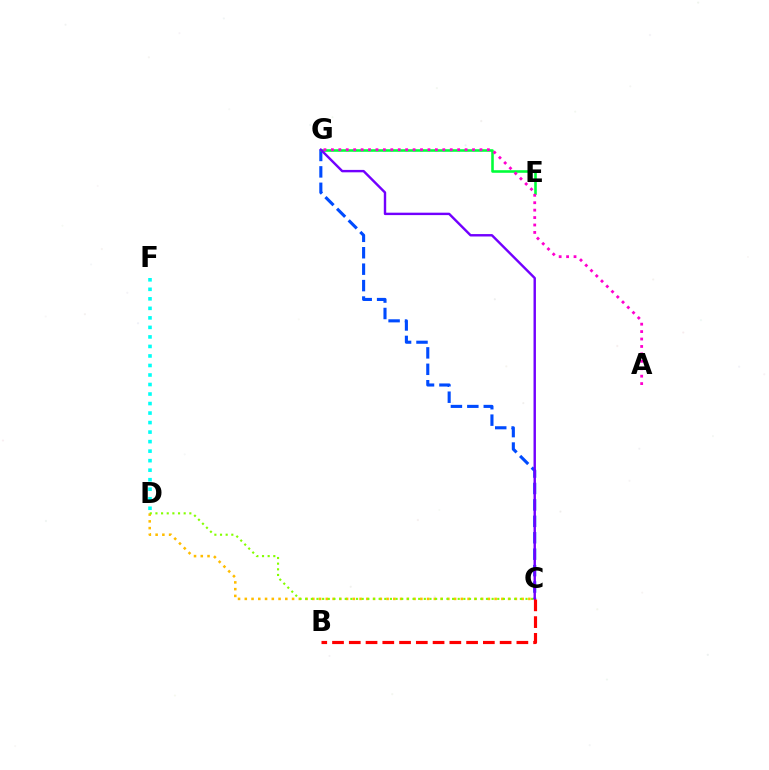{('C', 'G'): [{'color': '#004bff', 'line_style': 'dashed', 'thickness': 2.23}, {'color': '#7200ff', 'line_style': 'solid', 'thickness': 1.74}], ('C', 'D'): [{'color': '#ffbd00', 'line_style': 'dotted', 'thickness': 1.83}, {'color': '#84ff00', 'line_style': 'dotted', 'thickness': 1.53}], ('E', 'G'): [{'color': '#00ff39', 'line_style': 'solid', 'thickness': 1.86}], ('B', 'C'): [{'color': '#ff0000', 'line_style': 'dashed', 'thickness': 2.28}], ('D', 'F'): [{'color': '#00fff6', 'line_style': 'dotted', 'thickness': 2.59}], ('A', 'G'): [{'color': '#ff00cf', 'line_style': 'dotted', 'thickness': 2.02}]}